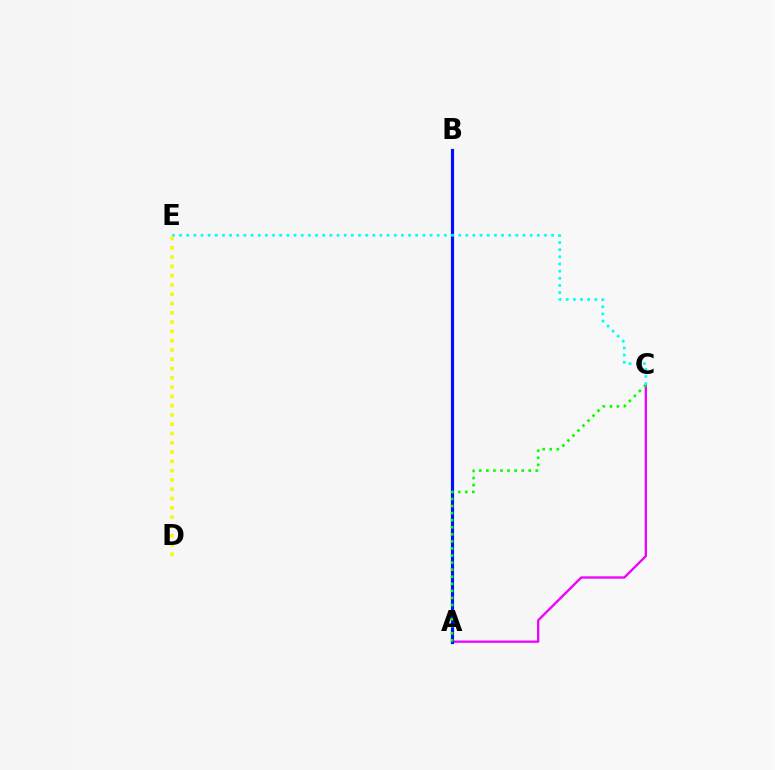{('A', 'C'): [{'color': '#ee00ff', 'line_style': 'solid', 'thickness': 1.67}, {'color': '#08ff00', 'line_style': 'dotted', 'thickness': 1.92}], ('A', 'B'): [{'color': '#ff0000', 'line_style': 'dotted', 'thickness': 1.8}, {'color': '#0010ff', 'line_style': 'solid', 'thickness': 2.28}], ('D', 'E'): [{'color': '#fcf500', 'line_style': 'dotted', 'thickness': 2.52}], ('C', 'E'): [{'color': '#00fff6', 'line_style': 'dotted', 'thickness': 1.94}]}